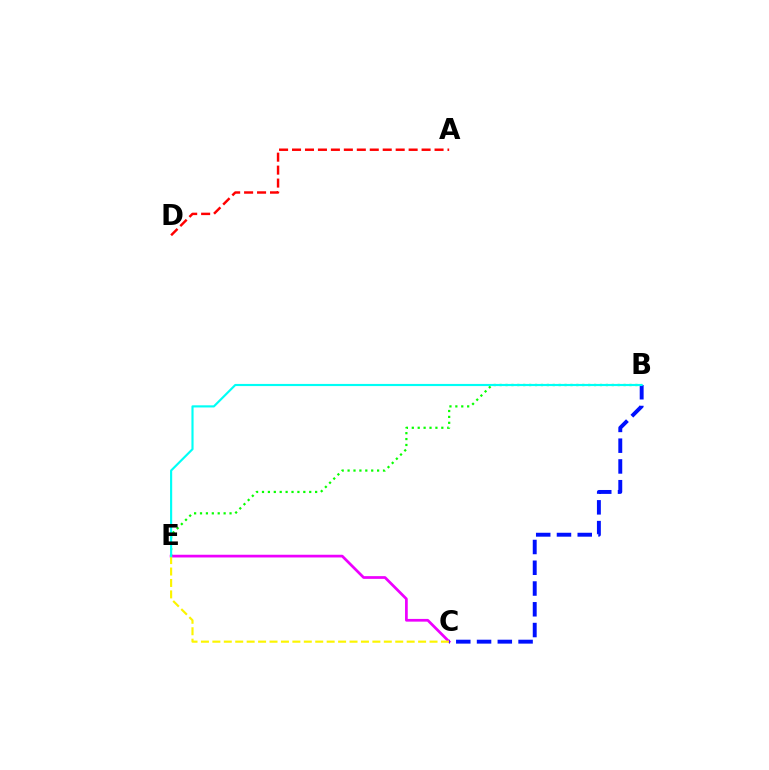{('C', 'E'): [{'color': '#ee00ff', 'line_style': 'solid', 'thickness': 1.96}, {'color': '#fcf500', 'line_style': 'dashed', 'thickness': 1.55}], ('A', 'D'): [{'color': '#ff0000', 'line_style': 'dashed', 'thickness': 1.76}], ('B', 'E'): [{'color': '#08ff00', 'line_style': 'dotted', 'thickness': 1.6}, {'color': '#00fff6', 'line_style': 'solid', 'thickness': 1.55}], ('B', 'C'): [{'color': '#0010ff', 'line_style': 'dashed', 'thickness': 2.82}]}